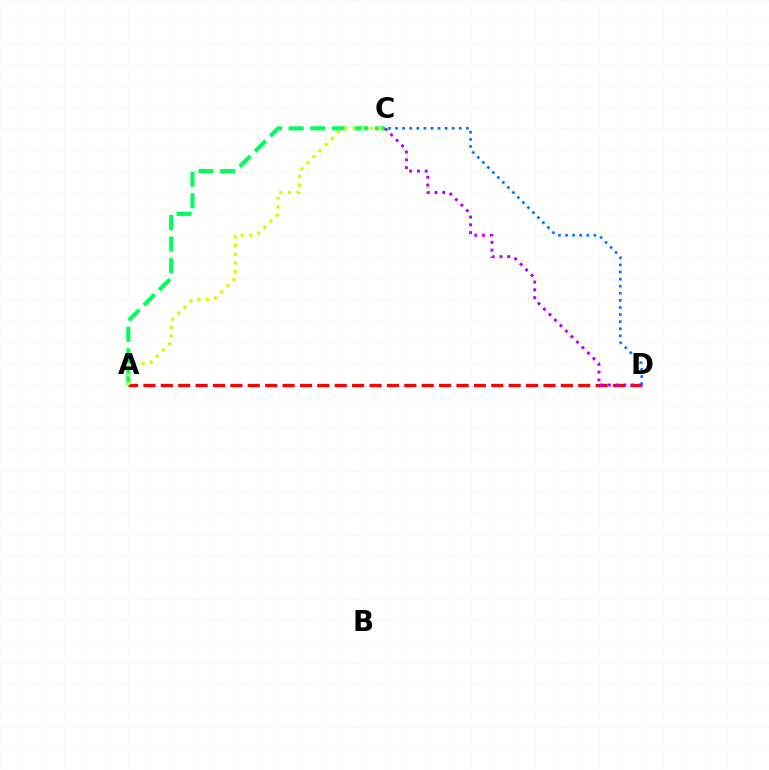{('A', 'D'): [{'color': '#ff0000', 'line_style': 'dashed', 'thickness': 2.36}], ('A', 'C'): [{'color': '#00ff5c', 'line_style': 'dashed', 'thickness': 2.93}, {'color': '#d1ff00', 'line_style': 'dotted', 'thickness': 2.34}], ('C', 'D'): [{'color': '#0074ff', 'line_style': 'dotted', 'thickness': 1.93}, {'color': '#b900ff', 'line_style': 'dotted', 'thickness': 2.11}]}